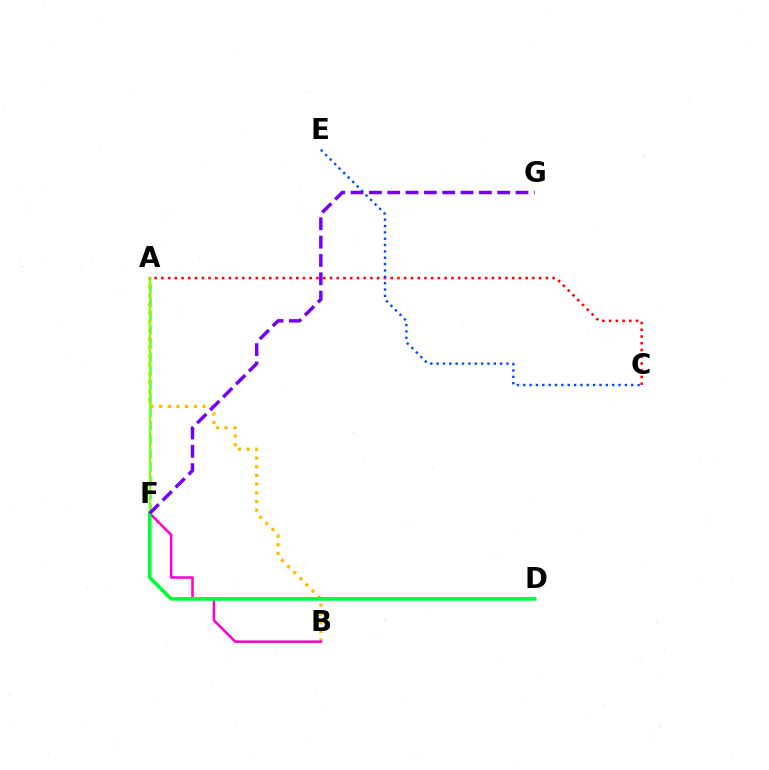{('A', 'F'): [{'color': '#00fff6', 'line_style': 'dashed', 'thickness': 1.87}, {'color': '#84ff00', 'line_style': 'solid', 'thickness': 1.7}], ('A', 'B'): [{'color': '#ffbd00', 'line_style': 'dotted', 'thickness': 2.36}], ('B', 'F'): [{'color': '#ff00cf', 'line_style': 'solid', 'thickness': 1.81}], ('A', 'C'): [{'color': '#ff0000', 'line_style': 'dotted', 'thickness': 1.83}], ('D', 'F'): [{'color': '#00ff39', 'line_style': 'solid', 'thickness': 2.62}], ('F', 'G'): [{'color': '#7200ff', 'line_style': 'dashed', 'thickness': 2.49}], ('C', 'E'): [{'color': '#004bff', 'line_style': 'dotted', 'thickness': 1.73}]}